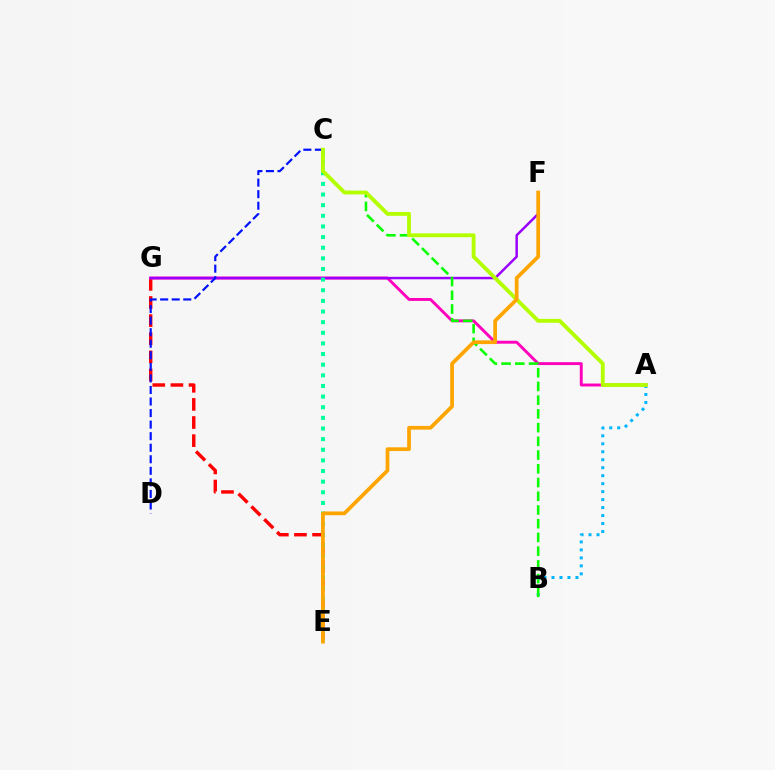{('E', 'G'): [{'color': '#ff0000', 'line_style': 'dashed', 'thickness': 2.46}], ('A', 'B'): [{'color': '#00b5ff', 'line_style': 'dotted', 'thickness': 2.17}], ('A', 'G'): [{'color': '#ff00bd', 'line_style': 'solid', 'thickness': 2.1}], ('F', 'G'): [{'color': '#9b00ff', 'line_style': 'solid', 'thickness': 1.78}], ('C', 'D'): [{'color': '#0010ff', 'line_style': 'dashed', 'thickness': 1.57}], ('B', 'C'): [{'color': '#08ff00', 'line_style': 'dashed', 'thickness': 1.86}], ('C', 'E'): [{'color': '#00ff9d', 'line_style': 'dotted', 'thickness': 2.89}], ('A', 'C'): [{'color': '#b3ff00', 'line_style': 'solid', 'thickness': 2.77}], ('E', 'F'): [{'color': '#ffa500', 'line_style': 'solid', 'thickness': 2.69}]}